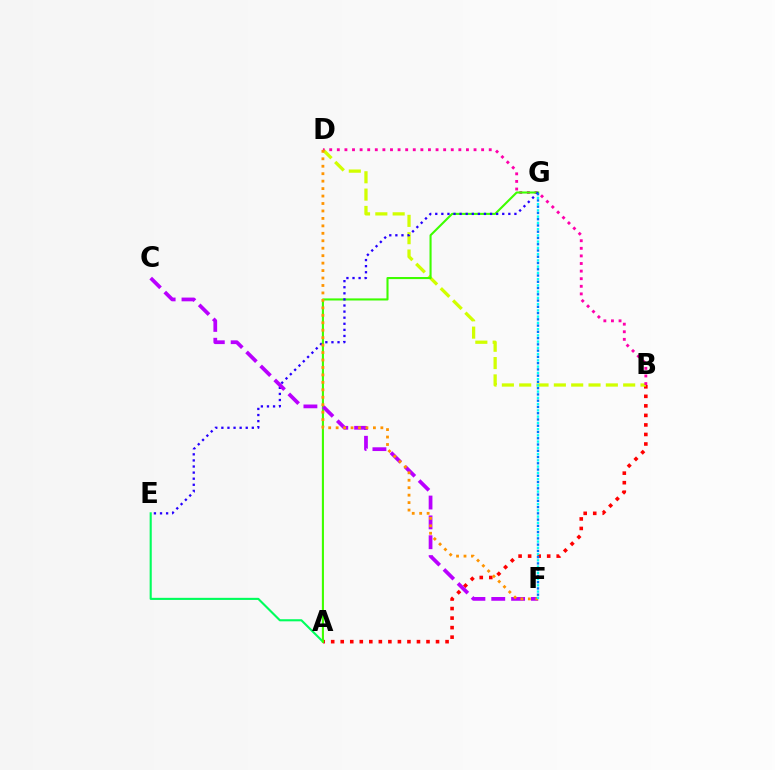{('A', 'B'): [{'color': '#ff0000', 'line_style': 'dotted', 'thickness': 2.59}], ('B', 'D'): [{'color': '#d1ff00', 'line_style': 'dashed', 'thickness': 2.35}, {'color': '#ff00ac', 'line_style': 'dotted', 'thickness': 2.06}], ('A', 'E'): [{'color': '#00ff5c', 'line_style': 'solid', 'thickness': 1.52}], ('A', 'G'): [{'color': '#3dff00', 'line_style': 'solid', 'thickness': 1.51}], ('E', 'G'): [{'color': '#2500ff', 'line_style': 'dotted', 'thickness': 1.65}], ('C', 'F'): [{'color': '#b900ff', 'line_style': 'dashed', 'thickness': 2.7}], ('D', 'F'): [{'color': '#ff9400', 'line_style': 'dotted', 'thickness': 2.02}], ('F', 'G'): [{'color': '#00fff6', 'line_style': 'dotted', 'thickness': 1.7}, {'color': '#0074ff', 'line_style': 'dotted', 'thickness': 1.7}]}